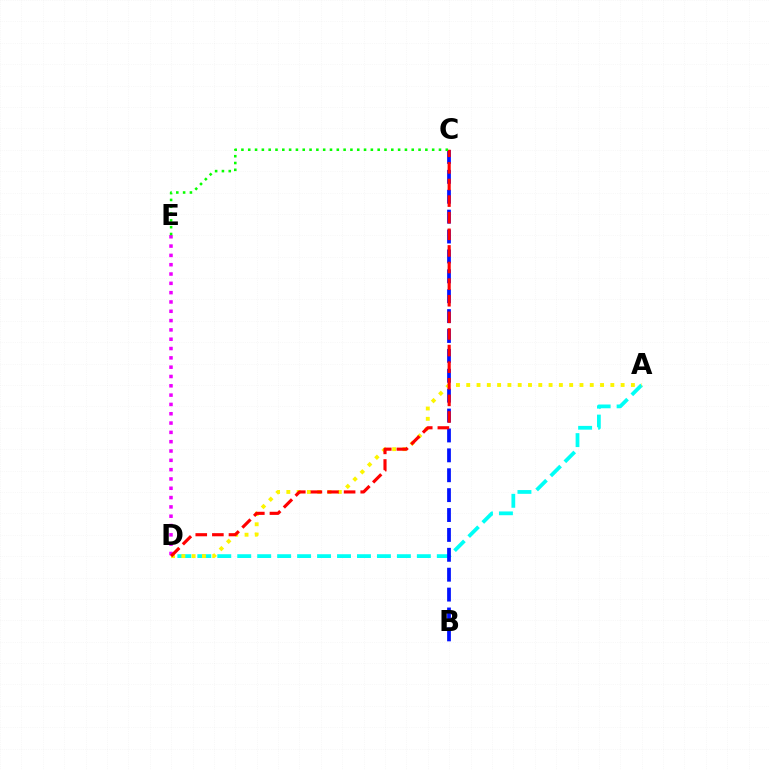{('A', 'D'): [{'color': '#00fff6', 'line_style': 'dashed', 'thickness': 2.71}, {'color': '#fcf500', 'line_style': 'dotted', 'thickness': 2.8}], ('D', 'E'): [{'color': '#ee00ff', 'line_style': 'dotted', 'thickness': 2.53}], ('B', 'C'): [{'color': '#0010ff', 'line_style': 'dashed', 'thickness': 2.7}], ('C', 'D'): [{'color': '#ff0000', 'line_style': 'dashed', 'thickness': 2.26}], ('C', 'E'): [{'color': '#08ff00', 'line_style': 'dotted', 'thickness': 1.85}]}